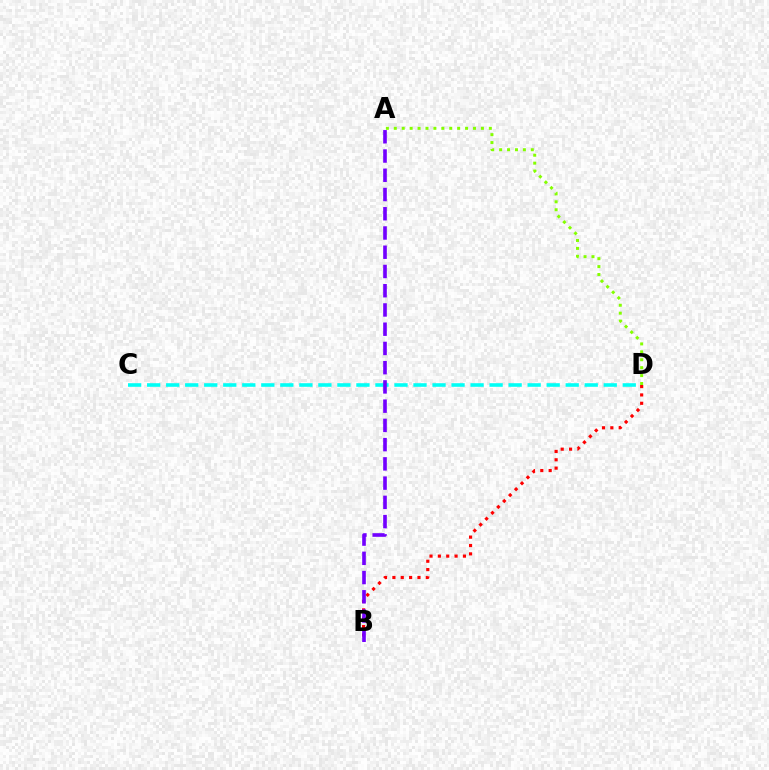{('C', 'D'): [{'color': '#00fff6', 'line_style': 'dashed', 'thickness': 2.58}], ('A', 'D'): [{'color': '#84ff00', 'line_style': 'dotted', 'thickness': 2.15}], ('B', 'D'): [{'color': '#ff0000', 'line_style': 'dotted', 'thickness': 2.27}], ('A', 'B'): [{'color': '#7200ff', 'line_style': 'dashed', 'thickness': 2.61}]}